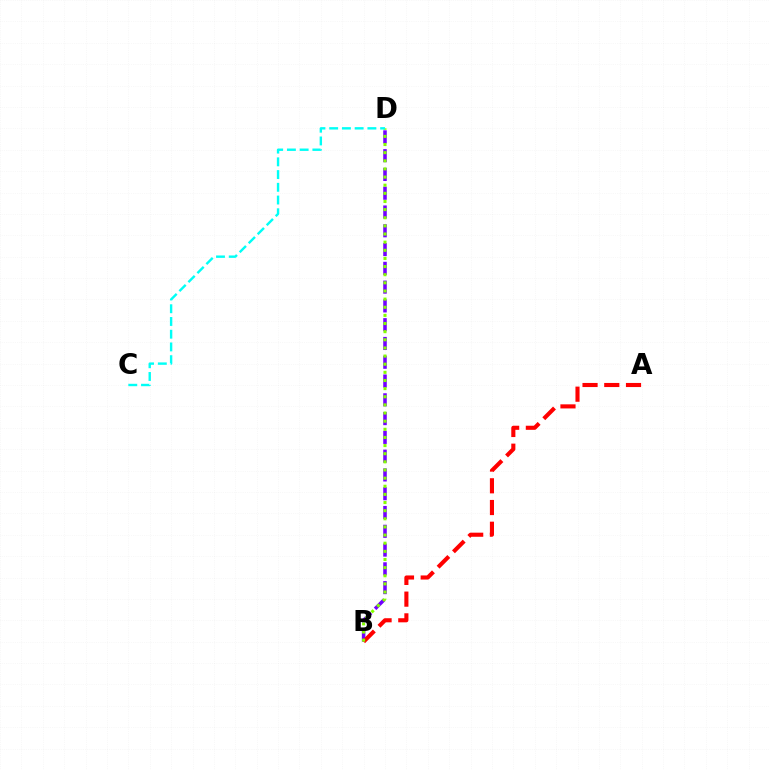{('B', 'D'): [{'color': '#7200ff', 'line_style': 'dashed', 'thickness': 2.55}, {'color': '#84ff00', 'line_style': 'dotted', 'thickness': 2.21}], ('A', 'B'): [{'color': '#ff0000', 'line_style': 'dashed', 'thickness': 2.95}], ('C', 'D'): [{'color': '#00fff6', 'line_style': 'dashed', 'thickness': 1.73}]}